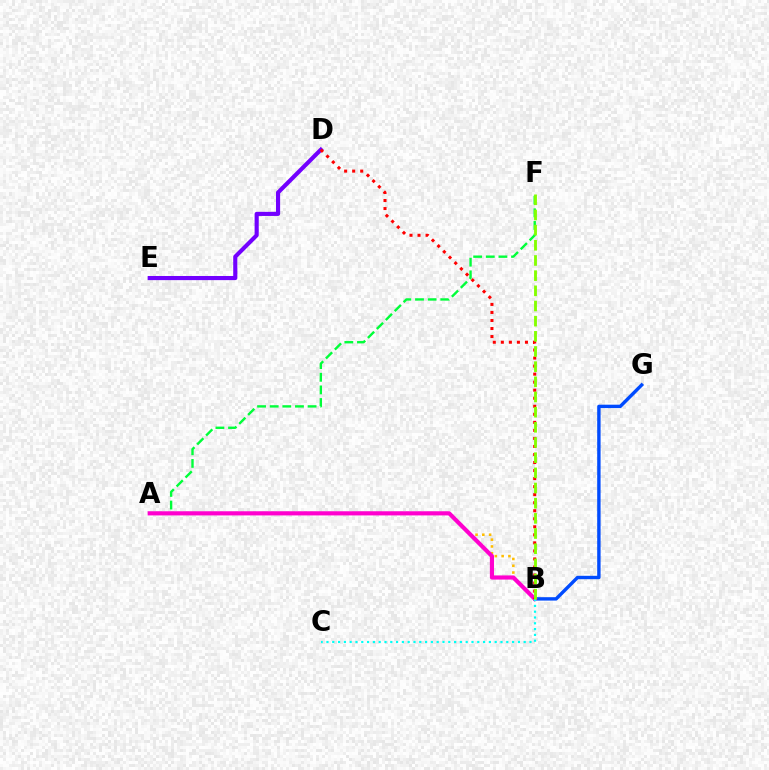{('A', 'F'): [{'color': '#00ff39', 'line_style': 'dashed', 'thickness': 1.72}], ('A', 'B'): [{'color': '#ffbd00', 'line_style': 'dotted', 'thickness': 1.84}, {'color': '#ff00cf', 'line_style': 'solid', 'thickness': 2.99}], ('B', 'G'): [{'color': '#004bff', 'line_style': 'solid', 'thickness': 2.44}], ('B', 'C'): [{'color': '#00fff6', 'line_style': 'dotted', 'thickness': 1.58}], ('D', 'E'): [{'color': '#7200ff', 'line_style': 'solid', 'thickness': 2.97}], ('B', 'D'): [{'color': '#ff0000', 'line_style': 'dotted', 'thickness': 2.18}], ('B', 'F'): [{'color': '#84ff00', 'line_style': 'dashed', 'thickness': 2.06}]}